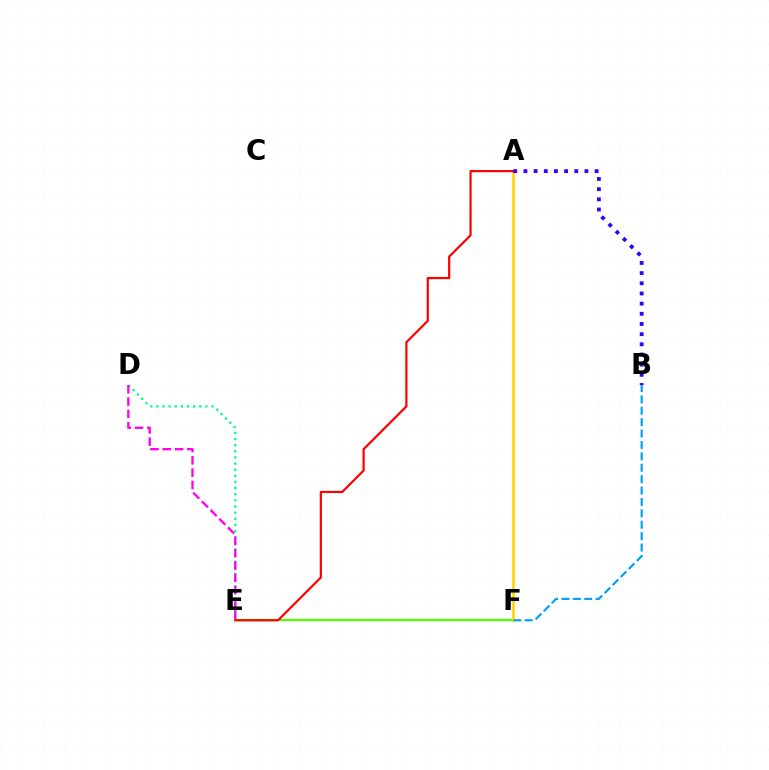{('E', 'F'): [{'color': '#4fff00', 'line_style': 'solid', 'thickness': 1.6}], ('A', 'F'): [{'color': '#ffd500', 'line_style': 'solid', 'thickness': 1.92}], ('A', 'E'): [{'color': '#ff0000', 'line_style': 'solid', 'thickness': 1.59}], ('D', 'E'): [{'color': '#00ff86', 'line_style': 'dotted', 'thickness': 1.66}, {'color': '#ff00ed', 'line_style': 'dashed', 'thickness': 1.67}], ('A', 'B'): [{'color': '#3700ff', 'line_style': 'dotted', 'thickness': 2.76}], ('B', 'F'): [{'color': '#009eff', 'line_style': 'dashed', 'thickness': 1.55}]}